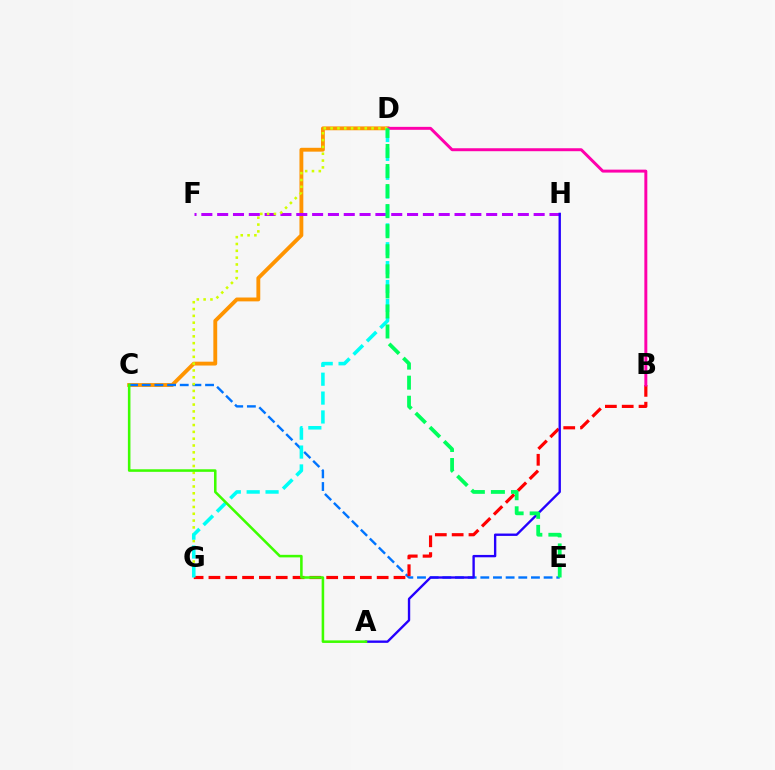{('C', 'D'): [{'color': '#ff9400', 'line_style': 'solid', 'thickness': 2.78}], ('C', 'E'): [{'color': '#0074ff', 'line_style': 'dashed', 'thickness': 1.72}], ('B', 'G'): [{'color': '#ff0000', 'line_style': 'dashed', 'thickness': 2.29}], ('B', 'D'): [{'color': '#ff00ac', 'line_style': 'solid', 'thickness': 2.13}], ('F', 'H'): [{'color': '#b900ff', 'line_style': 'dashed', 'thickness': 2.15}], ('D', 'G'): [{'color': '#d1ff00', 'line_style': 'dotted', 'thickness': 1.85}, {'color': '#00fff6', 'line_style': 'dashed', 'thickness': 2.56}], ('A', 'H'): [{'color': '#2500ff', 'line_style': 'solid', 'thickness': 1.7}], ('D', 'E'): [{'color': '#00ff5c', 'line_style': 'dashed', 'thickness': 2.72}], ('A', 'C'): [{'color': '#3dff00', 'line_style': 'solid', 'thickness': 1.84}]}